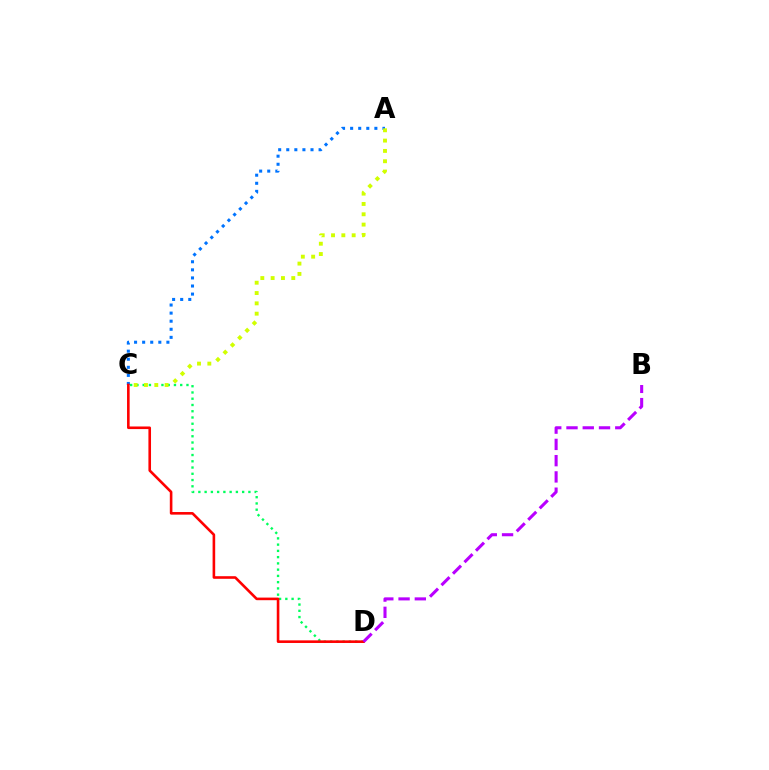{('C', 'D'): [{'color': '#00ff5c', 'line_style': 'dotted', 'thickness': 1.7}, {'color': '#ff0000', 'line_style': 'solid', 'thickness': 1.88}], ('A', 'C'): [{'color': '#0074ff', 'line_style': 'dotted', 'thickness': 2.2}, {'color': '#d1ff00', 'line_style': 'dotted', 'thickness': 2.8}], ('B', 'D'): [{'color': '#b900ff', 'line_style': 'dashed', 'thickness': 2.21}]}